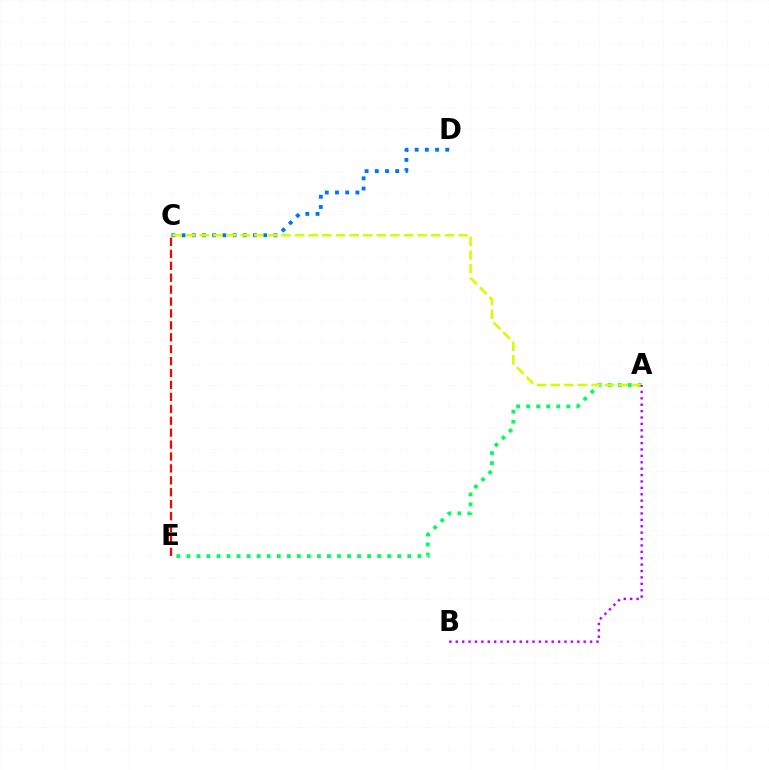{('C', 'D'): [{'color': '#0074ff', 'line_style': 'dotted', 'thickness': 2.77}], ('C', 'E'): [{'color': '#ff0000', 'line_style': 'dashed', 'thickness': 1.62}], ('A', 'E'): [{'color': '#00ff5c', 'line_style': 'dotted', 'thickness': 2.73}], ('A', 'C'): [{'color': '#d1ff00', 'line_style': 'dashed', 'thickness': 1.85}], ('A', 'B'): [{'color': '#b900ff', 'line_style': 'dotted', 'thickness': 1.74}]}